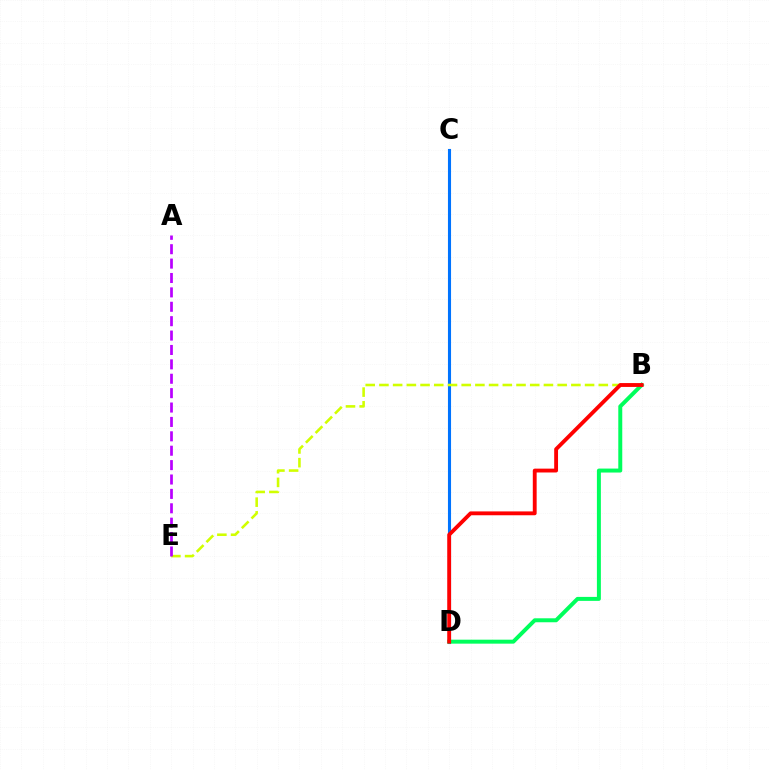{('C', 'D'): [{'color': '#0074ff', 'line_style': 'solid', 'thickness': 2.23}], ('B', 'E'): [{'color': '#d1ff00', 'line_style': 'dashed', 'thickness': 1.86}], ('B', 'D'): [{'color': '#00ff5c', 'line_style': 'solid', 'thickness': 2.86}, {'color': '#ff0000', 'line_style': 'solid', 'thickness': 2.77}], ('A', 'E'): [{'color': '#b900ff', 'line_style': 'dashed', 'thickness': 1.96}]}